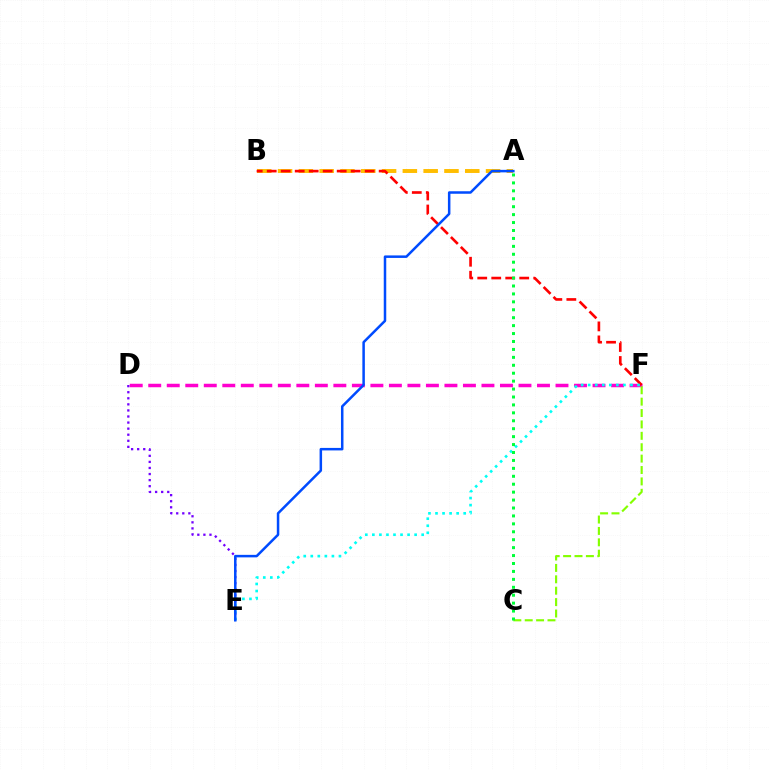{('A', 'B'): [{'color': '#ffbd00', 'line_style': 'dashed', 'thickness': 2.83}], ('D', 'E'): [{'color': '#7200ff', 'line_style': 'dotted', 'thickness': 1.65}], ('D', 'F'): [{'color': '#ff00cf', 'line_style': 'dashed', 'thickness': 2.51}], ('B', 'F'): [{'color': '#ff0000', 'line_style': 'dashed', 'thickness': 1.9}], ('E', 'F'): [{'color': '#00fff6', 'line_style': 'dotted', 'thickness': 1.91}], ('C', 'F'): [{'color': '#84ff00', 'line_style': 'dashed', 'thickness': 1.55}], ('A', 'E'): [{'color': '#004bff', 'line_style': 'solid', 'thickness': 1.81}], ('A', 'C'): [{'color': '#00ff39', 'line_style': 'dotted', 'thickness': 2.15}]}